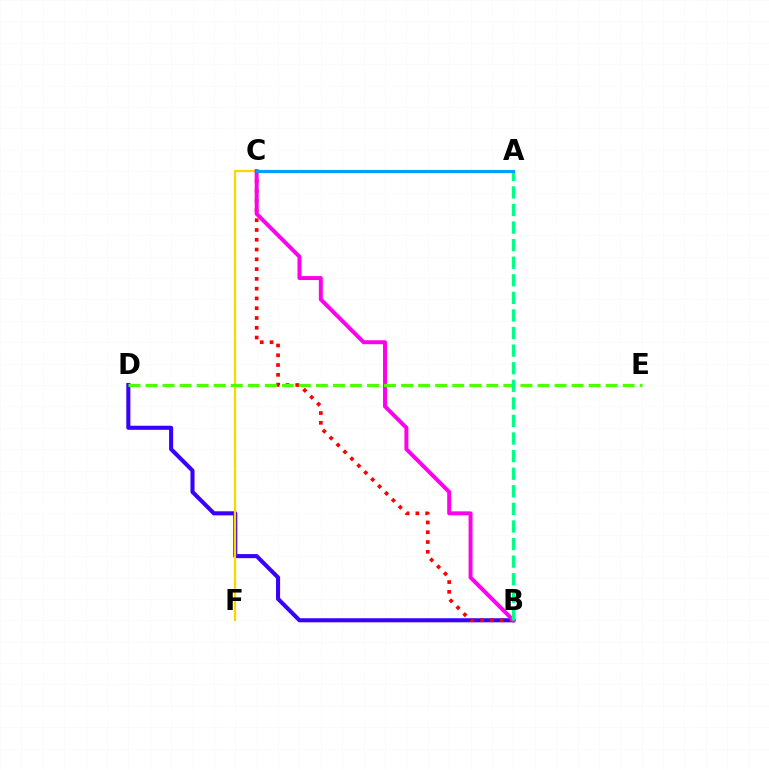{('B', 'D'): [{'color': '#3700ff', 'line_style': 'solid', 'thickness': 2.93}], ('C', 'F'): [{'color': '#ffd500', 'line_style': 'solid', 'thickness': 1.64}], ('B', 'C'): [{'color': '#ff0000', 'line_style': 'dotted', 'thickness': 2.66}, {'color': '#ff00ed', 'line_style': 'solid', 'thickness': 2.84}], ('D', 'E'): [{'color': '#4fff00', 'line_style': 'dashed', 'thickness': 2.32}], ('A', 'B'): [{'color': '#00ff86', 'line_style': 'dashed', 'thickness': 2.39}], ('A', 'C'): [{'color': '#009eff', 'line_style': 'solid', 'thickness': 2.28}]}